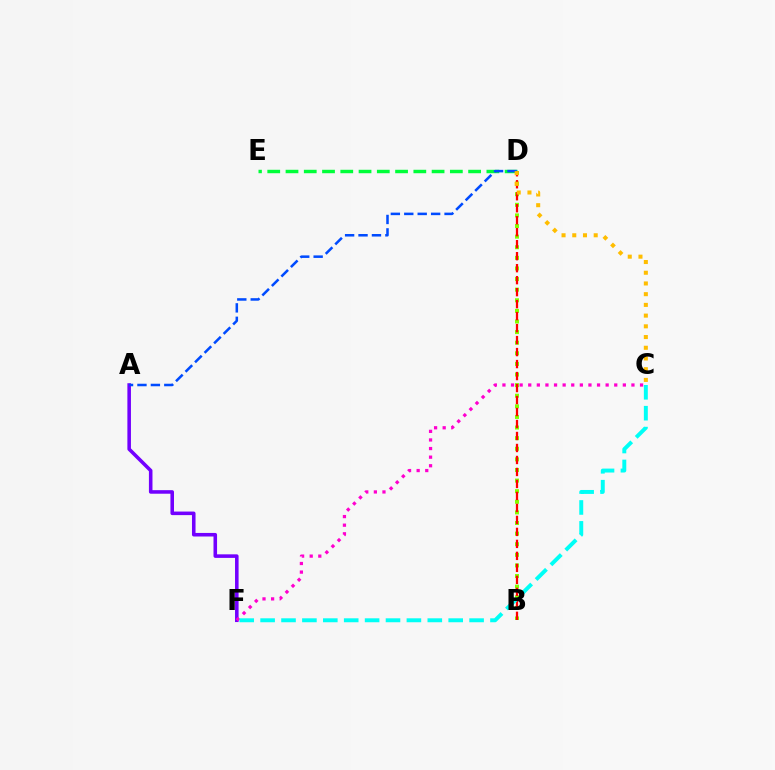{('D', 'E'): [{'color': '#00ff39', 'line_style': 'dashed', 'thickness': 2.48}], ('A', 'F'): [{'color': '#7200ff', 'line_style': 'solid', 'thickness': 2.56}], ('B', 'D'): [{'color': '#84ff00', 'line_style': 'dotted', 'thickness': 2.88}, {'color': '#ff0000', 'line_style': 'dashed', 'thickness': 1.63}], ('C', 'F'): [{'color': '#ff00cf', 'line_style': 'dotted', 'thickness': 2.34}, {'color': '#00fff6', 'line_style': 'dashed', 'thickness': 2.84}], ('A', 'D'): [{'color': '#004bff', 'line_style': 'dashed', 'thickness': 1.82}], ('C', 'D'): [{'color': '#ffbd00', 'line_style': 'dotted', 'thickness': 2.91}]}